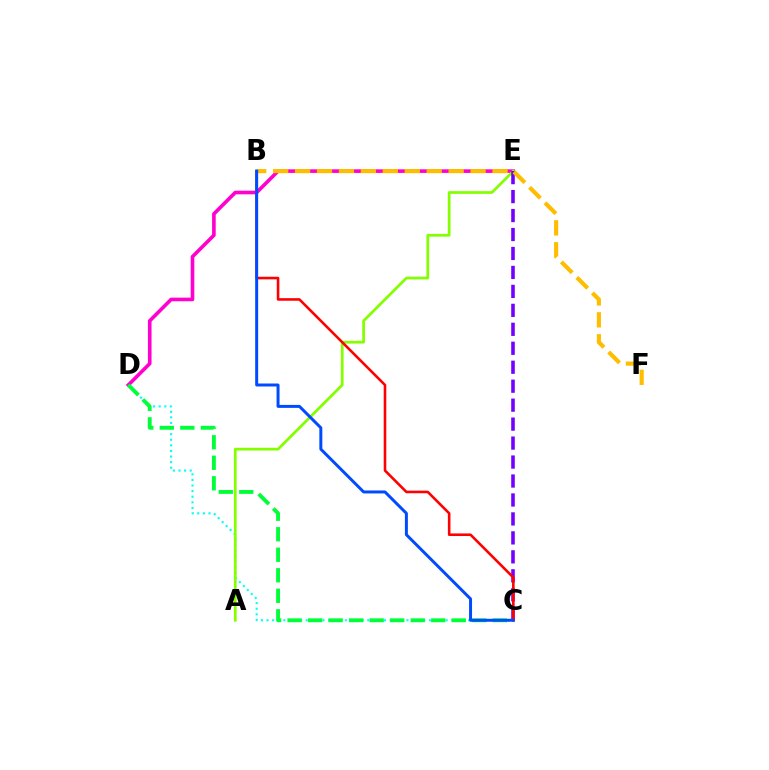{('D', 'E'): [{'color': '#ff00cf', 'line_style': 'solid', 'thickness': 2.61}], ('C', 'D'): [{'color': '#00fff6', 'line_style': 'dotted', 'thickness': 1.52}, {'color': '#00ff39', 'line_style': 'dashed', 'thickness': 2.79}], ('A', 'E'): [{'color': '#84ff00', 'line_style': 'solid', 'thickness': 1.97}], ('C', 'E'): [{'color': '#7200ff', 'line_style': 'dashed', 'thickness': 2.58}], ('B', 'C'): [{'color': '#ff0000', 'line_style': 'solid', 'thickness': 1.87}, {'color': '#004bff', 'line_style': 'solid', 'thickness': 2.14}], ('B', 'F'): [{'color': '#ffbd00', 'line_style': 'dashed', 'thickness': 2.98}]}